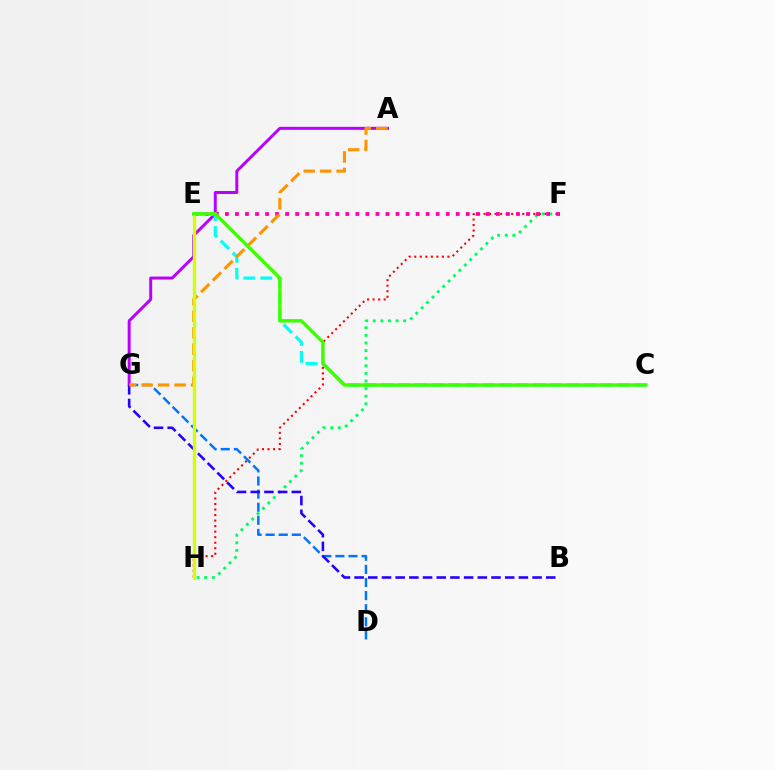{('A', 'G'): [{'color': '#b900ff', 'line_style': 'solid', 'thickness': 2.14}, {'color': '#ff9400', 'line_style': 'dashed', 'thickness': 2.24}], ('F', 'H'): [{'color': '#ff0000', 'line_style': 'dotted', 'thickness': 1.5}, {'color': '#00ff5c', 'line_style': 'dotted', 'thickness': 2.07}], ('D', 'G'): [{'color': '#0074ff', 'line_style': 'dashed', 'thickness': 1.78}], ('E', 'F'): [{'color': '#ff00ac', 'line_style': 'dotted', 'thickness': 2.73}], ('B', 'G'): [{'color': '#2500ff', 'line_style': 'dashed', 'thickness': 1.86}], ('C', 'E'): [{'color': '#00fff6', 'line_style': 'dashed', 'thickness': 2.29}, {'color': '#3dff00', 'line_style': 'solid', 'thickness': 2.48}], ('E', 'H'): [{'color': '#d1ff00', 'line_style': 'solid', 'thickness': 2.36}]}